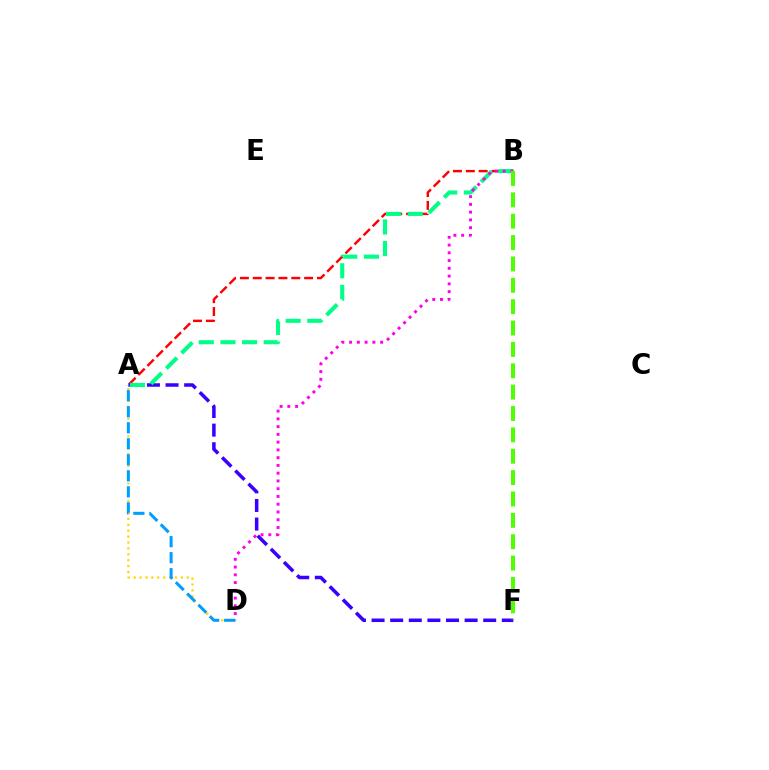{('A', 'B'): [{'color': '#ff0000', 'line_style': 'dashed', 'thickness': 1.75}, {'color': '#00ff86', 'line_style': 'dashed', 'thickness': 2.94}], ('A', 'F'): [{'color': '#3700ff', 'line_style': 'dashed', 'thickness': 2.53}], ('A', 'D'): [{'color': '#ffd500', 'line_style': 'dotted', 'thickness': 1.6}, {'color': '#009eff', 'line_style': 'dashed', 'thickness': 2.18}], ('B', 'D'): [{'color': '#ff00ed', 'line_style': 'dotted', 'thickness': 2.11}], ('B', 'F'): [{'color': '#4fff00', 'line_style': 'dashed', 'thickness': 2.9}]}